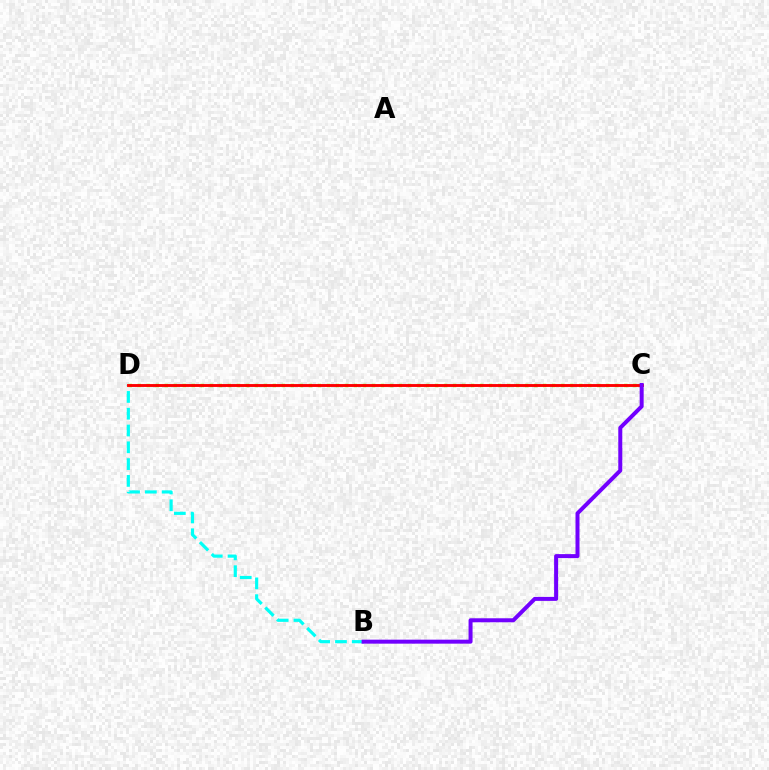{('B', 'D'): [{'color': '#00fff6', 'line_style': 'dashed', 'thickness': 2.28}], ('C', 'D'): [{'color': '#84ff00', 'line_style': 'dotted', 'thickness': 2.45}, {'color': '#ff0000', 'line_style': 'solid', 'thickness': 2.08}], ('B', 'C'): [{'color': '#7200ff', 'line_style': 'solid', 'thickness': 2.88}]}